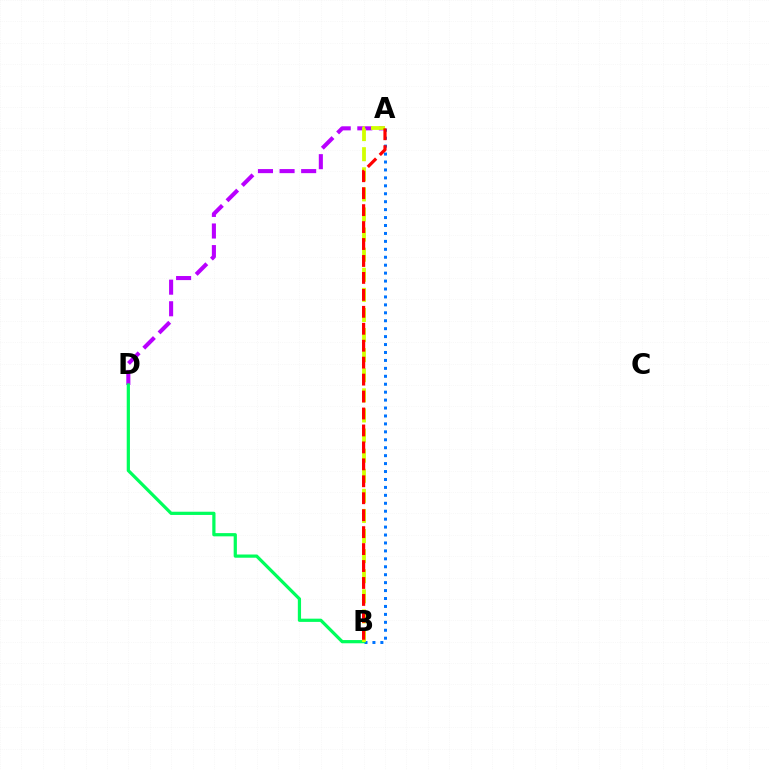{('A', 'B'): [{'color': '#0074ff', 'line_style': 'dotted', 'thickness': 2.16}, {'color': '#d1ff00', 'line_style': 'dashed', 'thickness': 2.73}, {'color': '#ff0000', 'line_style': 'dashed', 'thickness': 2.3}], ('A', 'D'): [{'color': '#b900ff', 'line_style': 'dashed', 'thickness': 2.93}], ('B', 'D'): [{'color': '#00ff5c', 'line_style': 'solid', 'thickness': 2.32}]}